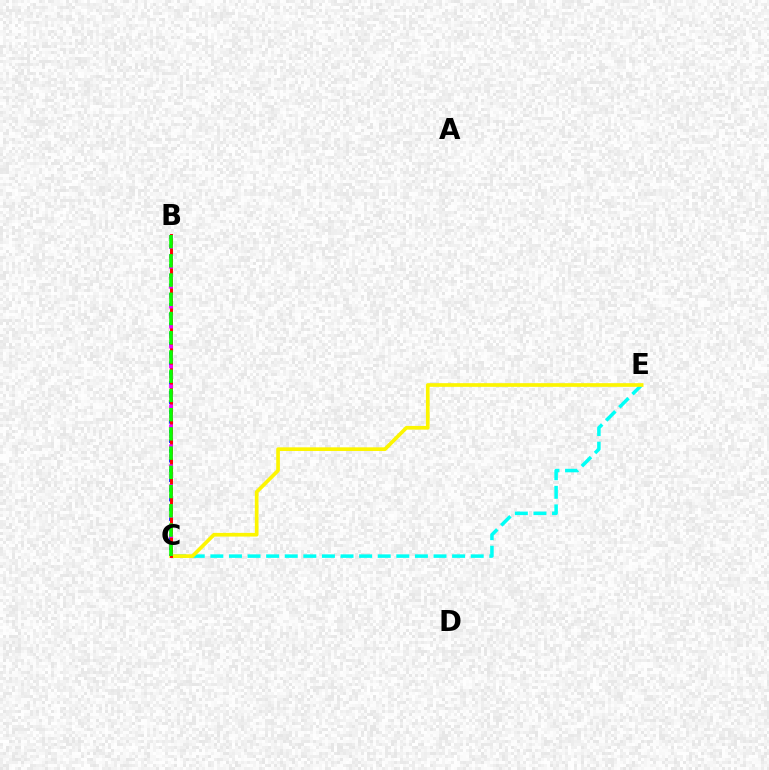{('C', 'E'): [{'color': '#00fff6', 'line_style': 'dashed', 'thickness': 2.53}, {'color': '#fcf500', 'line_style': 'solid', 'thickness': 2.65}], ('B', 'C'): [{'color': '#0010ff', 'line_style': 'dotted', 'thickness': 2.64}, {'color': '#ff0000', 'line_style': 'solid', 'thickness': 2.12}, {'color': '#ee00ff', 'line_style': 'dotted', 'thickness': 2.71}, {'color': '#08ff00', 'line_style': 'dashed', 'thickness': 2.61}]}